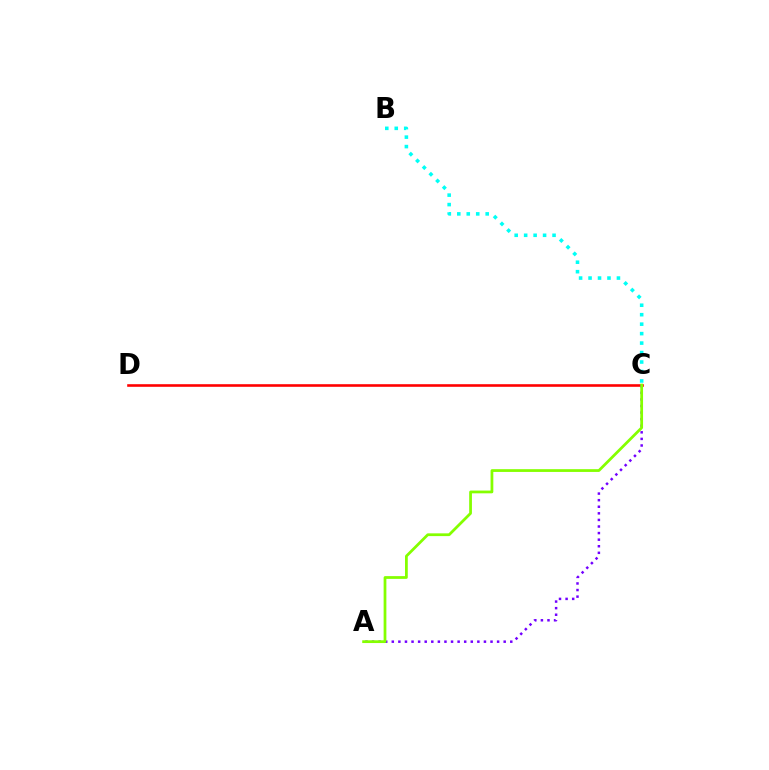{('B', 'C'): [{'color': '#00fff6', 'line_style': 'dotted', 'thickness': 2.57}], ('C', 'D'): [{'color': '#ff0000', 'line_style': 'solid', 'thickness': 1.88}], ('A', 'C'): [{'color': '#7200ff', 'line_style': 'dotted', 'thickness': 1.79}, {'color': '#84ff00', 'line_style': 'solid', 'thickness': 1.99}]}